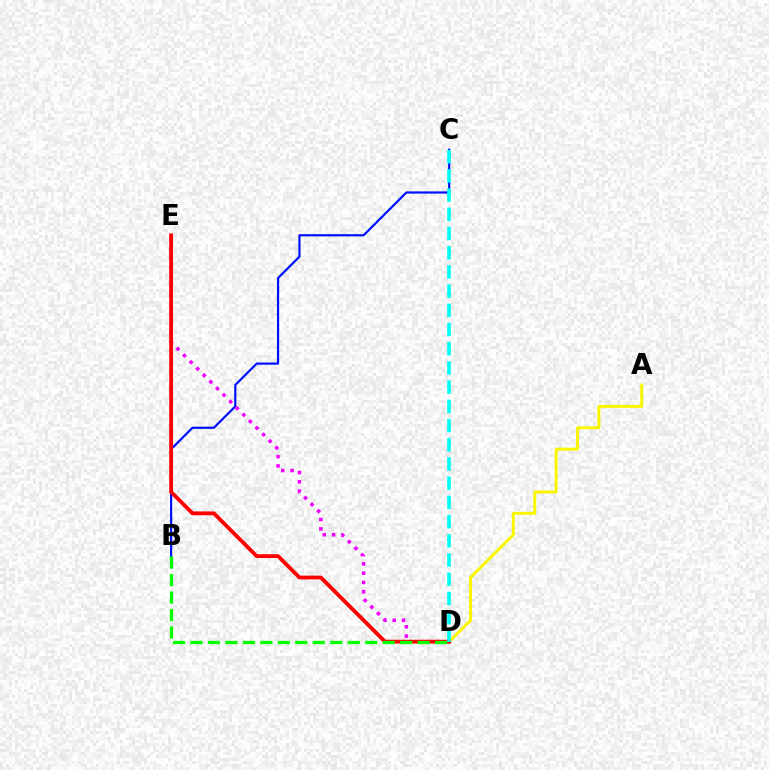{('B', 'C'): [{'color': '#0010ff', 'line_style': 'solid', 'thickness': 1.58}], ('D', 'E'): [{'color': '#ee00ff', 'line_style': 'dotted', 'thickness': 2.53}, {'color': '#ff0000', 'line_style': 'solid', 'thickness': 2.75}], ('A', 'D'): [{'color': '#fcf500', 'line_style': 'solid', 'thickness': 2.13}], ('C', 'D'): [{'color': '#00fff6', 'line_style': 'dashed', 'thickness': 2.61}], ('B', 'D'): [{'color': '#08ff00', 'line_style': 'dashed', 'thickness': 2.37}]}